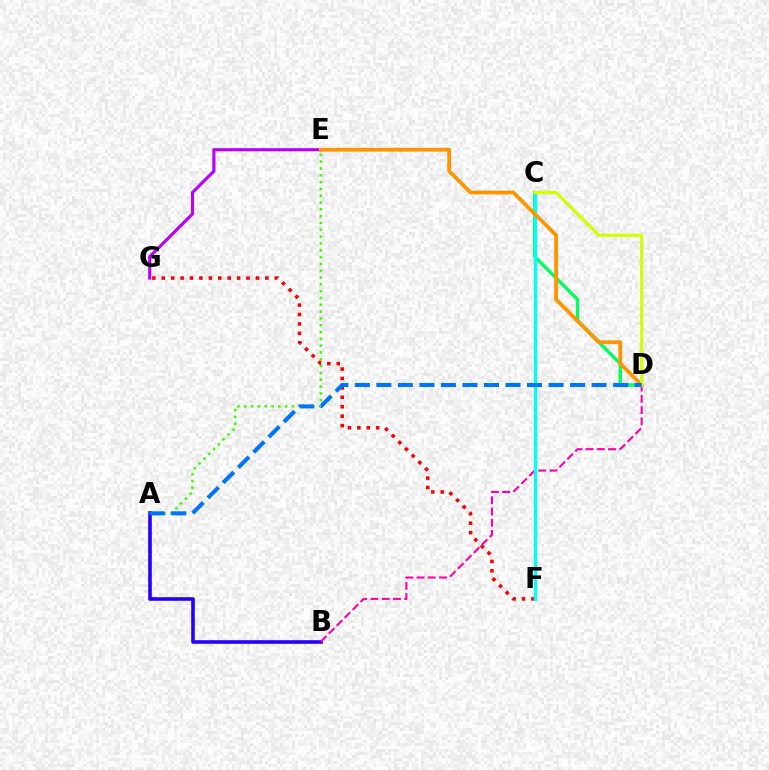{('C', 'D'): [{'color': '#00ff5c', 'line_style': 'solid', 'thickness': 2.43}, {'color': '#d1ff00', 'line_style': 'solid', 'thickness': 2.3}], ('F', 'G'): [{'color': '#ff0000', 'line_style': 'dotted', 'thickness': 2.56}], ('E', 'G'): [{'color': '#b900ff', 'line_style': 'solid', 'thickness': 2.25}], ('A', 'B'): [{'color': '#2500ff', 'line_style': 'solid', 'thickness': 2.59}], ('A', 'E'): [{'color': '#3dff00', 'line_style': 'dotted', 'thickness': 1.85}], ('B', 'D'): [{'color': '#ff00ac', 'line_style': 'dashed', 'thickness': 1.53}], ('C', 'F'): [{'color': '#00fff6', 'line_style': 'solid', 'thickness': 2.37}], ('D', 'E'): [{'color': '#ff9400', 'line_style': 'solid', 'thickness': 2.72}], ('A', 'D'): [{'color': '#0074ff', 'line_style': 'dashed', 'thickness': 2.92}]}